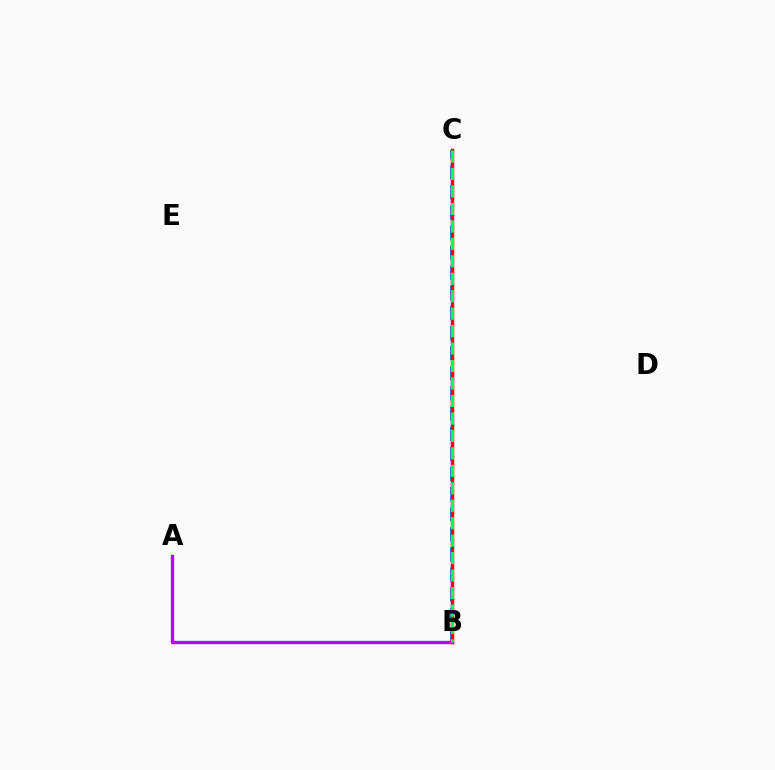{('B', 'C'): [{'color': '#0074ff', 'line_style': 'dashed', 'thickness': 2.73}, {'color': '#d1ff00', 'line_style': 'solid', 'thickness': 2.1}, {'color': '#ff0000', 'line_style': 'solid', 'thickness': 2.52}, {'color': '#00ff5c', 'line_style': 'dashed', 'thickness': 2.37}], ('A', 'B'): [{'color': '#b900ff', 'line_style': 'solid', 'thickness': 2.43}]}